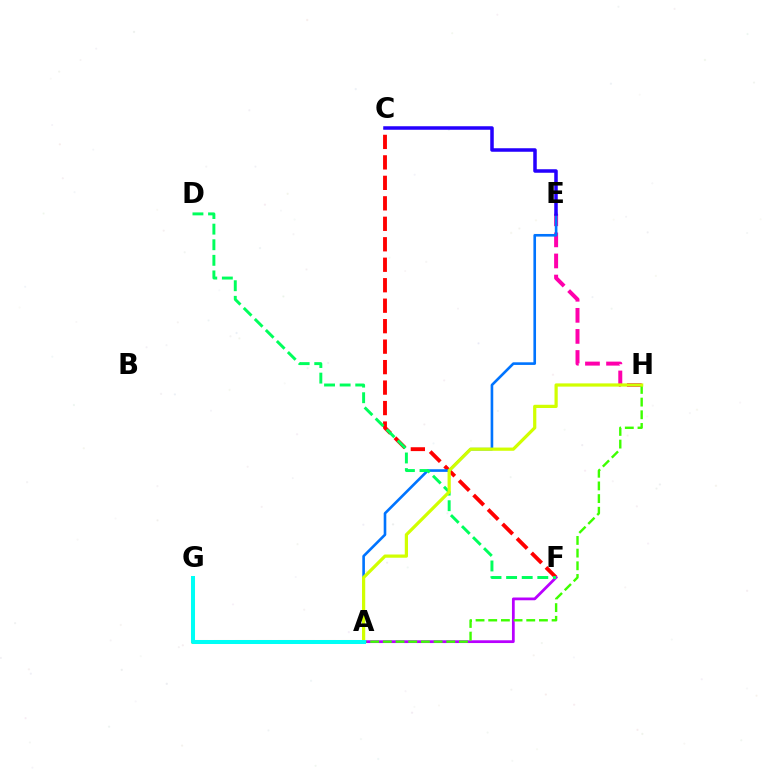{('E', 'H'): [{'color': '#ff00ac', 'line_style': 'dashed', 'thickness': 2.86}], ('C', 'F'): [{'color': '#ff0000', 'line_style': 'dashed', 'thickness': 2.78}], ('A', 'F'): [{'color': '#b900ff', 'line_style': 'solid', 'thickness': 1.99}], ('A', 'G'): [{'color': '#ff9400', 'line_style': 'dashed', 'thickness': 2.89}, {'color': '#00fff6', 'line_style': 'solid', 'thickness': 2.89}], ('A', 'E'): [{'color': '#0074ff', 'line_style': 'solid', 'thickness': 1.89}], ('A', 'H'): [{'color': '#3dff00', 'line_style': 'dashed', 'thickness': 1.72}, {'color': '#d1ff00', 'line_style': 'solid', 'thickness': 2.32}], ('D', 'F'): [{'color': '#00ff5c', 'line_style': 'dashed', 'thickness': 2.12}], ('C', 'E'): [{'color': '#2500ff', 'line_style': 'solid', 'thickness': 2.53}]}